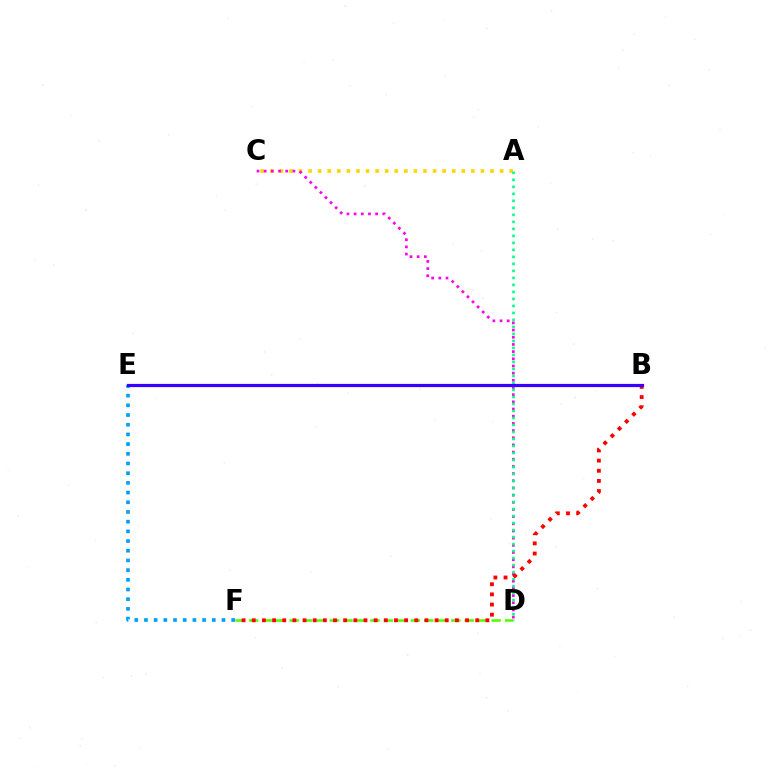{('E', 'F'): [{'color': '#009eff', 'line_style': 'dotted', 'thickness': 2.63}], ('D', 'F'): [{'color': '#4fff00', 'line_style': 'dashed', 'thickness': 1.83}], ('A', 'C'): [{'color': '#ffd500', 'line_style': 'dotted', 'thickness': 2.6}], ('C', 'D'): [{'color': '#ff00ed', 'line_style': 'dotted', 'thickness': 1.95}], ('A', 'D'): [{'color': '#00ff86', 'line_style': 'dotted', 'thickness': 1.9}], ('B', 'F'): [{'color': '#ff0000', 'line_style': 'dotted', 'thickness': 2.76}], ('B', 'E'): [{'color': '#3700ff', 'line_style': 'solid', 'thickness': 2.31}]}